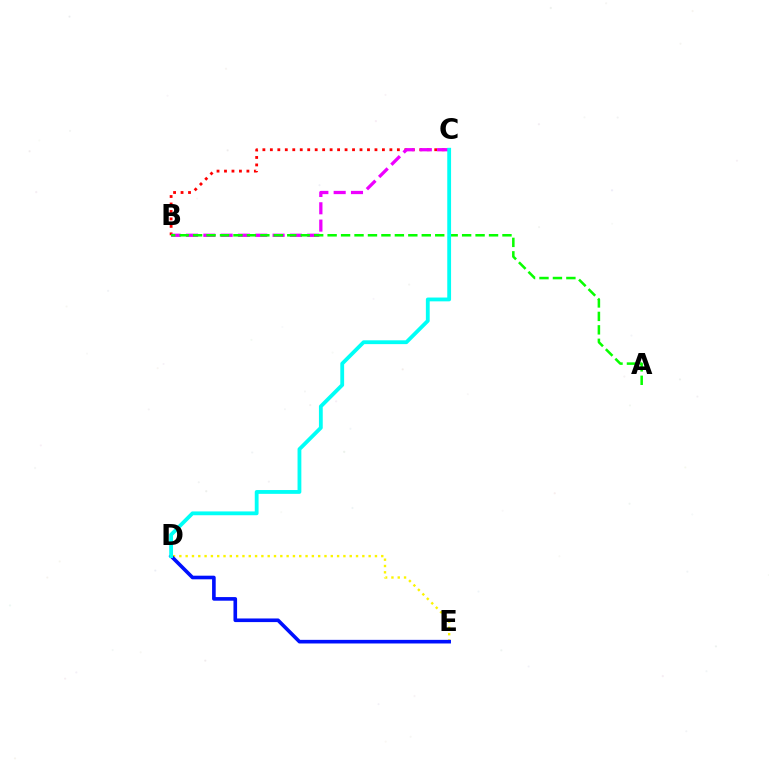{('B', 'C'): [{'color': '#ff0000', 'line_style': 'dotted', 'thickness': 2.03}, {'color': '#ee00ff', 'line_style': 'dashed', 'thickness': 2.35}], ('D', 'E'): [{'color': '#fcf500', 'line_style': 'dotted', 'thickness': 1.71}, {'color': '#0010ff', 'line_style': 'solid', 'thickness': 2.61}], ('A', 'B'): [{'color': '#08ff00', 'line_style': 'dashed', 'thickness': 1.83}], ('C', 'D'): [{'color': '#00fff6', 'line_style': 'solid', 'thickness': 2.74}]}